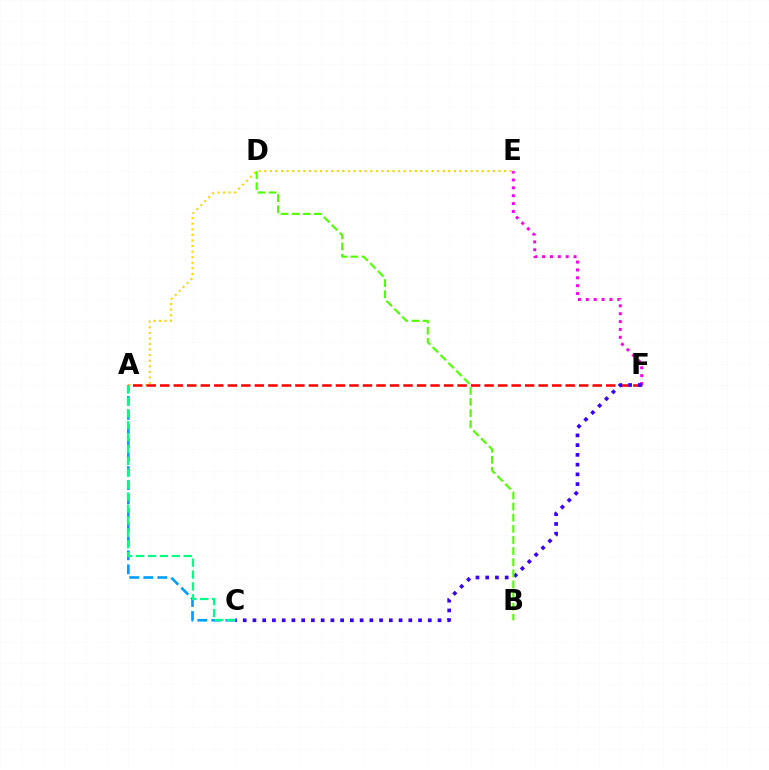{('A', 'C'): [{'color': '#009eff', 'line_style': 'dashed', 'thickness': 1.91}, {'color': '#00ff86', 'line_style': 'dashed', 'thickness': 1.62}], ('A', 'E'): [{'color': '#ffd500', 'line_style': 'dotted', 'thickness': 1.51}], ('E', 'F'): [{'color': '#ff00ed', 'line_style': 'dotted', 'thickness': 2.14}], ('A', 'F'): [{'color': '#ff0000', 'line_style': 'dashed', 'thickness': 1.84}], ('C', 'F'): [{'color': '#3700ff', 'line_style': 'dotted', 'thickness': 2.65}], ('B', 'D'): [{'color': '#4fff00', 'line_style': 'dashed', 'thickness': 1.51}]}